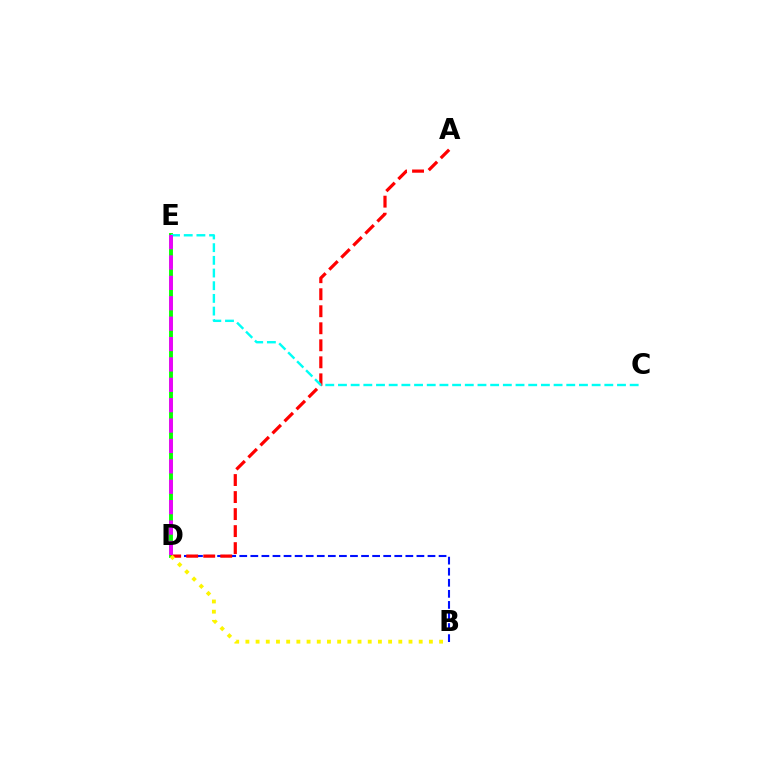{('D', 'E'): [{'color': '#08ff00', 'line_style': 'solid', 'thickness': 2.8}, {'color': '#ee00ff', 'line_style': 'dashed', 'thickness': 2.77}], ('B', 'D'): [{'color': '#0010ff', 'line_style': 'dashed', 'thickness': 1.5}, {'color': '#fcf500', 'line_style': 'dotted', 'thickness': 2.77}], ('A', 'D'): [{'color': '#ff0000', 'line_style': 'dashed', 'thickness': 2.31}], ('C', 'E'): [{'color': '#00fff6', 'line_style': 'dashed', 'thickness': 1.72}]}